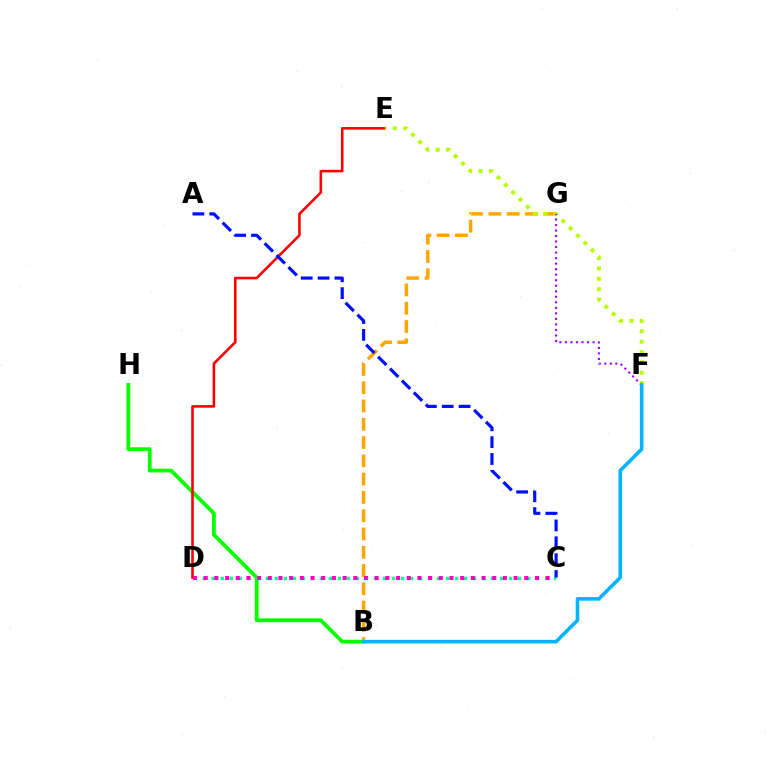{('B', 'H'): [{'color': '#08ff00', 'line_style': 'solid', 'thickness': 2.73}], ('C', 'D'): [{'color': '#00ff9d', 'line_style': 'dotted', 'thickness': 2.45}, {'color': '#ff00bd', 'line_style': 'dotted', 'thickness': 2.9}], ('B', 'G'): [{'color': '#ffa500', 'line_style': 'dashed', 'thickness': 2.48}], ('D', 'E'): [{'color': '#ff0000', 'line_style': 'solid', 'thickness': 1.87}], ('E', 'F'): [{'color': '#b3ff00', 'line_style': 'dotted', 'thickness': 2.81}], ('F', 'G'): [{'color': '#9b00ff', 'line_style': 'dotted', 'thickness': 1.5}], ('B', 'F'): [{'color': '#00b5ff', 'line_style': 'solid', 'thickness': 2.59}], ('A', 'C'): [{'color': '#0010ff', 'line_style': 'dashed', 'thickness': 2.29}]}